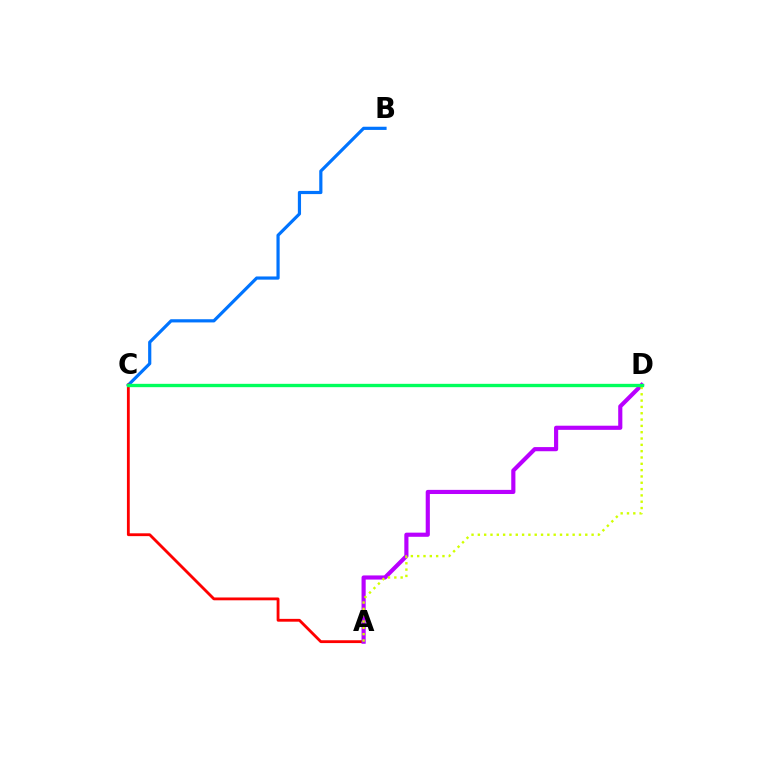{('B', 'C'): [{'color': '#0074ff', 'line_style': 'solid', 'thickness': 2.29}], ('A', 'C'): [{'color': '#ff0000', 'line_style': 'solid', 'thickness': 2.03}], ('A', 'D'): [{'color': '#b900ff', 'line_style': 'solid', 'thickness': 2.98}, {'color': '#d1ff00', 'line_style': 'dotted', 'thickness': 1.72}], ('C', 'D'): [{'color': '#00ff5c', 'line_style': 'solid', 'thickness': 2.41}]}